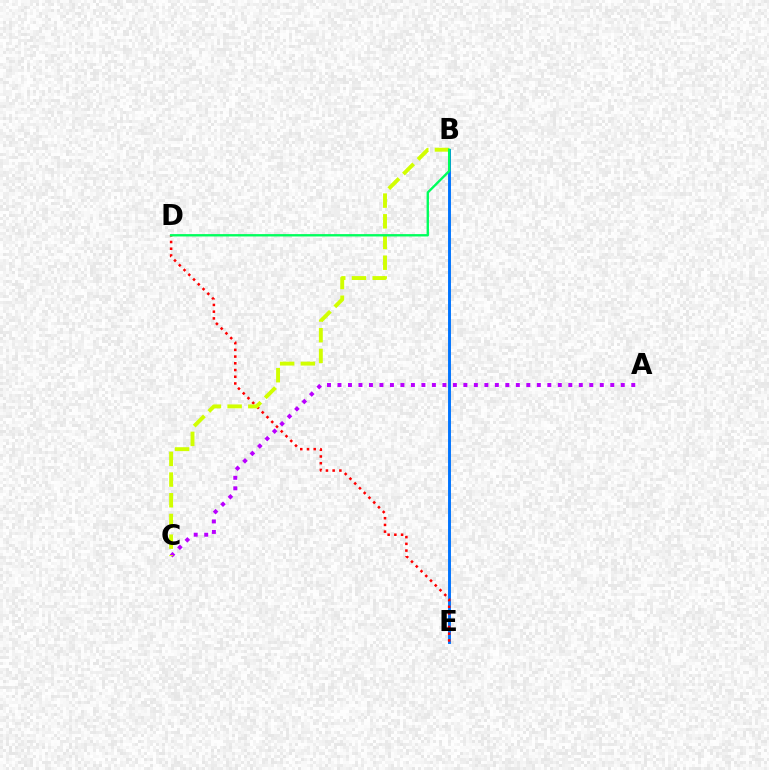{('B', 'E'): [{'color': '#0074ff', 'line_style': 'solid', 'thickness': 2.1}], ('A', 'C'): [{'color': '#b900ff', 'line_style': 'dotted', 'thickness': 2.85}], ('D', 'E'): [{'color': '#ff0000', 'line_style': 'dotted', 'thickness': 1.83}], ('B', 'C'): [{'color': '#d1ff00', 'line_style': 'dashed', 'thickness': 2.81}], ('B', 'D'): [{'color': '#00ff5c', 'line_style': 'solid', 'thickness': 1.7}]}